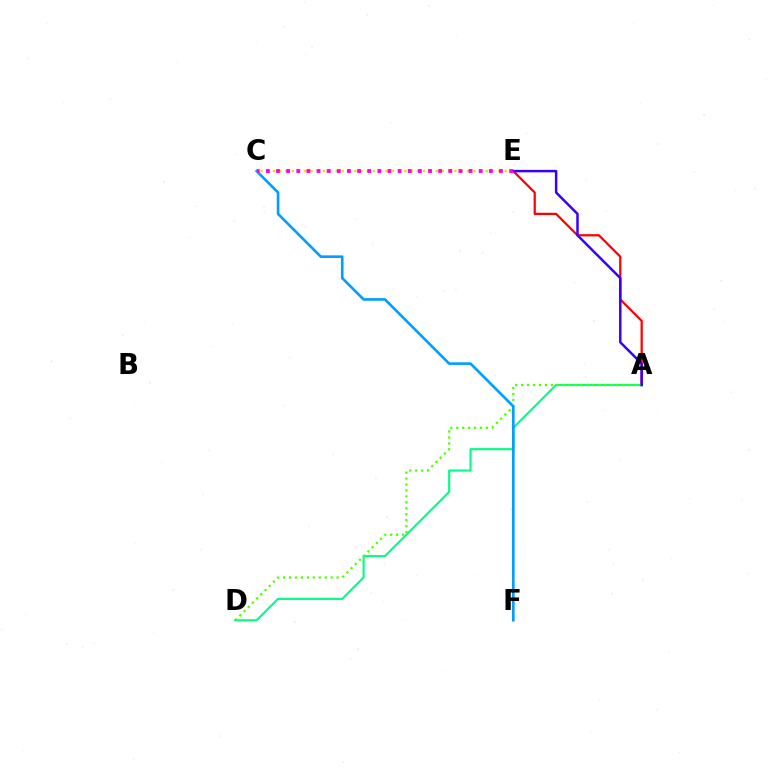{('A', 'E'): [{'color': '#ff0000', 'line_style': 'solid', 'thickness': 1.61}, {'color': '#3700ff', 'line_style': 'solid', 'thickness': 1.79}], ('A', 'D'): [{'color': '#00ff86', 'line_style': 'solid', 'thickness': 1.55}, {'color': '#4fff00', 'line_style': 'dotted', 'thickness': 1.62}], ('C', 'F'): [{'color': '#009eff', 'line_style': 'solid', 'thickness': 1.89}], ('C', 'E'): [{'color': '#ffd500', 'line_style': 'dotted', 'thickness': 1.7}, {'color': '#ff00ed', 'line_style': 'dotted', 'thickness': 2.75}]}